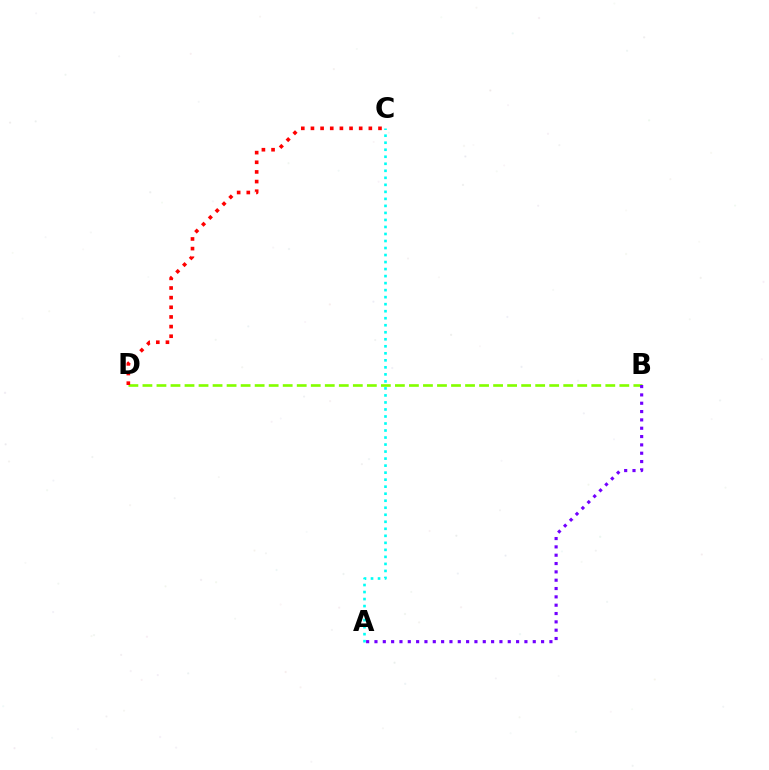{('B', 'D'): [{'color': '#84ff00', 'line_style': 'dashed', 'thickness': 1.91}], ('A', 'C'): [{'color': '#00fff6', 'line_style': 'dotted', 'thickness': 1.91}], ('A', 'B'): [{'color': '#7200ff', 'line_style': 'dotted', 'thickness': 2.26}], ('C', 'D'): [{'color': '#ff0000', 'line_style': 'dotted', 'thickness': 2.62}]}